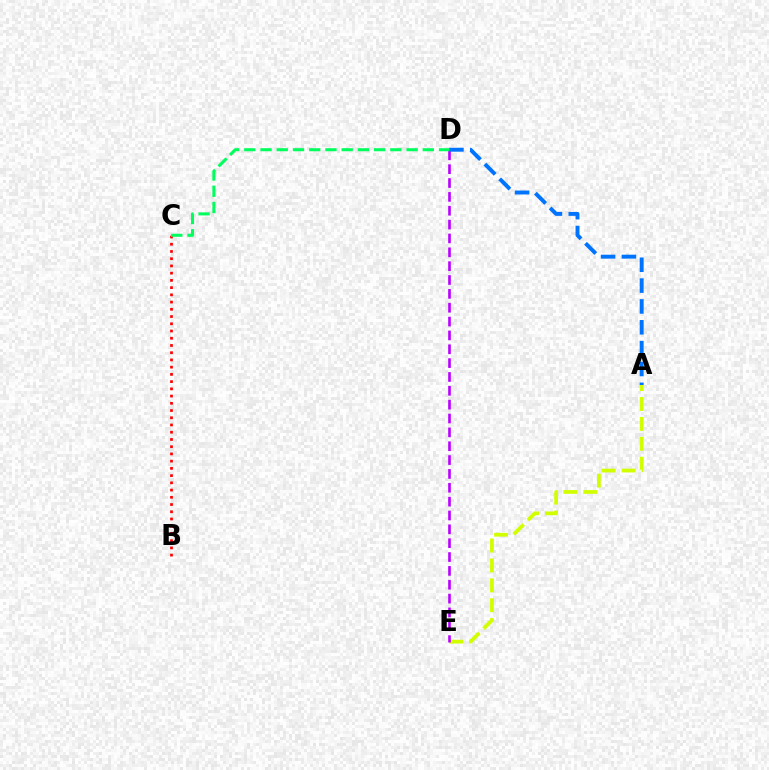{('A', 'E'): [{'color': '#d1ff00', 'line_style': 'dashed', 'thickness': 2.7}], ('D', 'E'): [{'color': '#b900ff', 'line_style': 'dashed', 'thickness': 1.88}], ('B', 'C'): [{'color': '#ff0000', 'line_style': 'dotted', 'thickness': 1.96}], ('A', 'D'): [{'color': '#0074ff', 'line_style': 'dashed', 'thickness': 2.83}], ('C', 'D'): [{'color': '#00ff5c', 'line_style': 'dashed', 'thickness': 2.2}]}